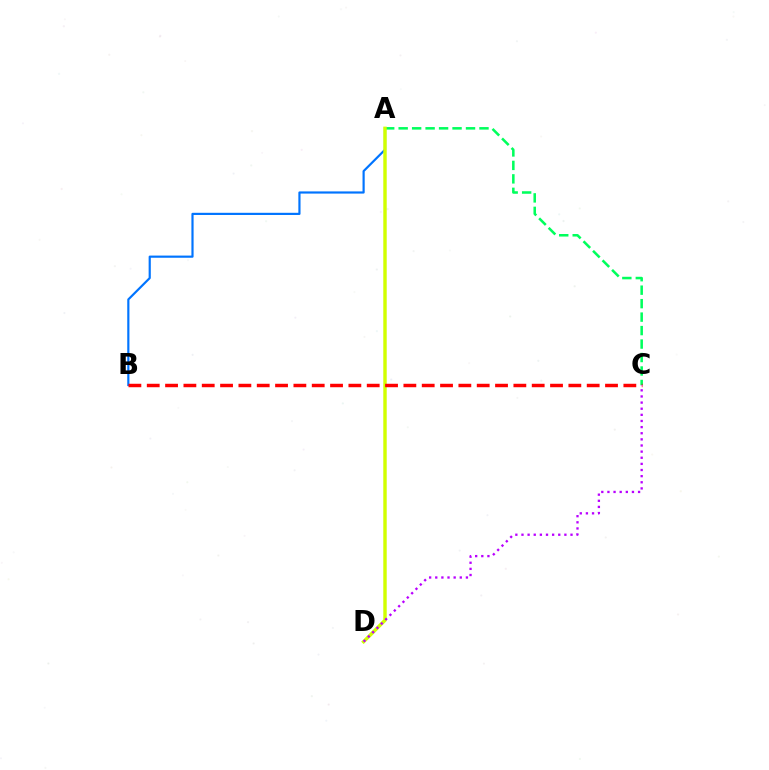{('A', 'B'): [{'color': '#0074ff', 'line_style': 'solid', 'thickness': 1.57}], ('A', 'C'): [{'color': '#00ff5c', 'line_style': 'dashed', 'thickness': 1.83}], ('A', 'D'): [{'color': '#d1ff00', 'line_style': 'solid', 'thickness': 2.47}], ('B', 'C'): [{'color': '#ff0000', 'line_style': 'dashed', 'thickness': 2.49}], ('C', 'D'): [{'color': '#b900ff', 'line_style': 'dotted', 'thickness': 1.67}]}